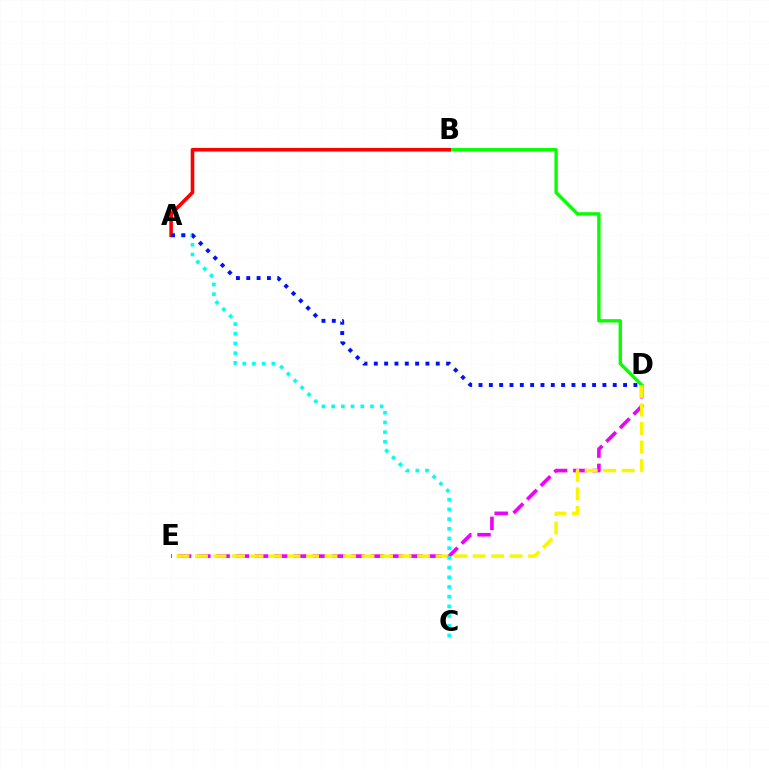{('D', 'E'): [{'color': '#ee00ff', 'line_style': 'dashed', 'thickness': 2.62}, {'color': '#fcf500', 'line_style': 'dashed', 'thickness': 2.51}], ('B', 'D'): [{'color': '#08ff00', 'line_style': 'solid', 'thickness': 2.44}], ('A', 'B'): [{'color': '#ff0000', 'line_style': 'solid', 'thickness': 2.59}], ('A', 'C'): [{'color': '#00fff6', 'line_style': 'dotted', 'thickness': 2.63}], ('A', 'D'): [{'color': '#0010ff', 'line_style': 'dotted', 'thickness': 2.81}]}